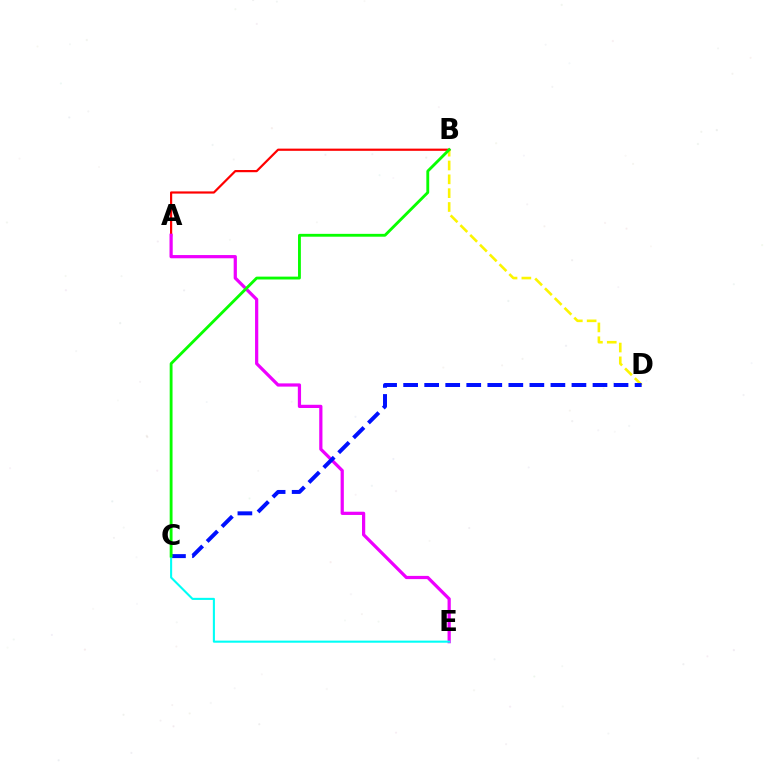{('B', 'D'): [{'color': '#fcf500', 'line_style': 'dashed', 'thickness': 1.88}], ('A', 'B'): [{'color': '#ff0000', 'line_style': 'solid', 'thickness': 1.58}], ('A', 'E'): [{'color': '#ee00ff', 'line_style': 'solid', 'thickness': 2.32}], ('C', 'D'): [{'color': '#0010ff', 'line_style': 'dashed', 'thickness': 2.86}], ('C', 'E'): [{'color': '#00fff6', 'line_style': 'solid', 'thickness': 1.51}], ('B', 'C'): [{'color': '#08ff00', 'line_style': 'solid', 'thickness': 2.05}]}